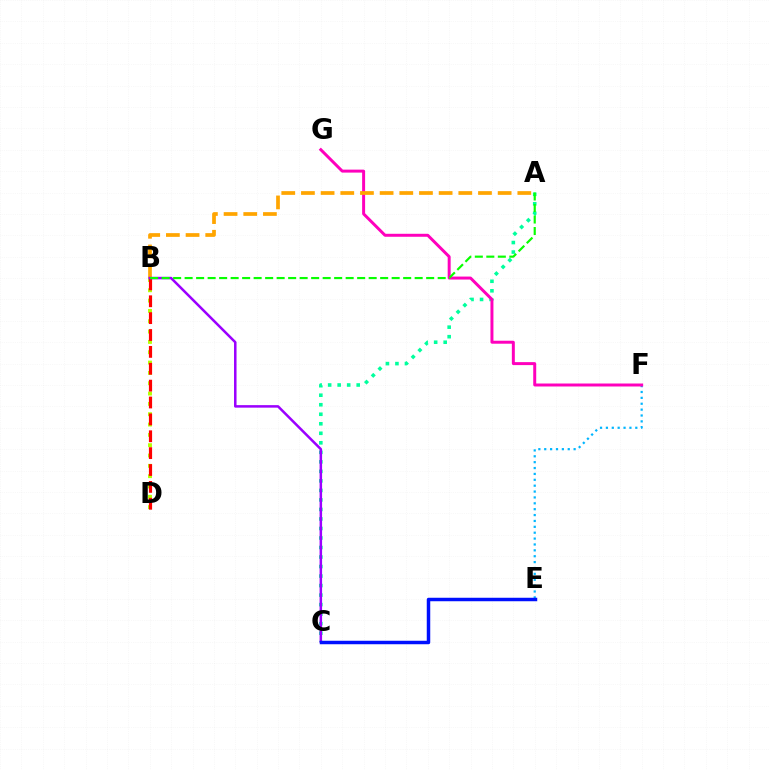{('B', 'D'): [{'color': '#b3ff00', 'line_style': 'dotted', 'thickness': 2.81}, {'color': '#ff0000', 'line_style': 'dashed', 'thickness': 2.29}], ('A', 'C'): [{'color': '#00ff9d', 'line_style': 'dotted', 'thickness': 2.59}], ('E', 'F'): [{'color': '#00b5ff', 'line_style': 'dotted', 'thickness': 1.6}], ('F', 'G'): [{'color': '#ff00bd', 'line_style': 'solid', 'thickness': 2.14}], ('A', 'B'): [{'color': '#ffa500', 'line_style': 'dashed', 'thickness': 2.67}, {'color': '#08ff00', 'line_style': 'dashed', 'thickness': 1.56}], ('B', 'C'): [{'color': '#9b00ff', 'line_style': 'solid', 'thickness': 1.81}], ('C', 'E'): [{'color': '#0010ff', 'line_style': 'solid', 'thickness': 2.51}]}